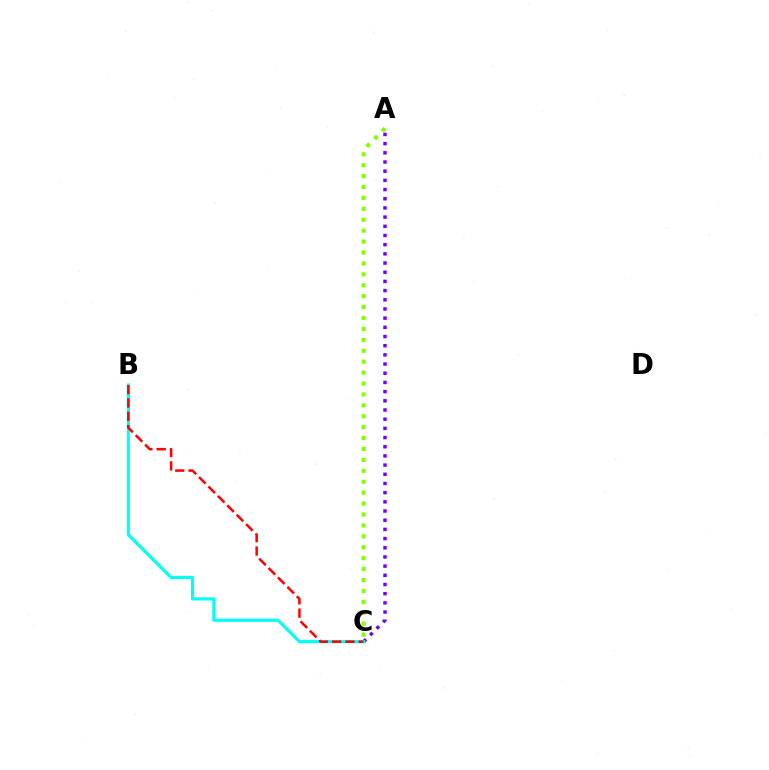{('A', 'C'): [{'color': '#7200ff', 'line_style': 'dotted', 'thickness': 2.5}, {'color': '#84ff00', 'line_style': 'dotted', 'thickness': 2.97}], ('B', 'C'): [{'color': '#00fff6', 'line_style': 'solid', 'thickness': 2.28}, {'color': '#ff0000', 'line_style': 'dashed', 'thickness': 1.81}]}